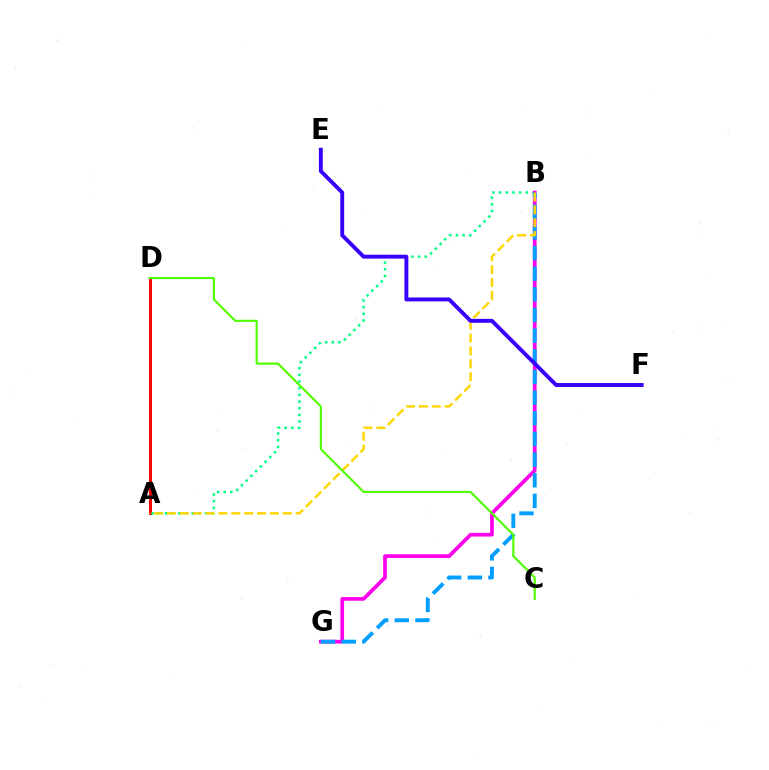{('A', 'D'): [{'color': '#ff0000', 'line_style': 'solid', 'thickness': 2.17}], ('A', 'B'): [{'color': '#00ff86', 'line_style': 'dotted', 'thickness': 1.81}, {'color': '#ffd500', 'line_style': 'dashed', 'thickness': 1.75}], ('B', 'G'): [{'color': '#ff00ed', 'line_style': 'solid', 'thickness': 2.66}, {'color': '#009eff', 'line_style': 'dashed', 'thickness': 2.81}], ('E', 'F'): [{'color': '#3700ff', 'line_style': 'solid', 'thickness': 2.81}], ('C', 'D'): [{'color': '#4fff00', 'line_style': 'solid', 'thickness': 1.54}]}